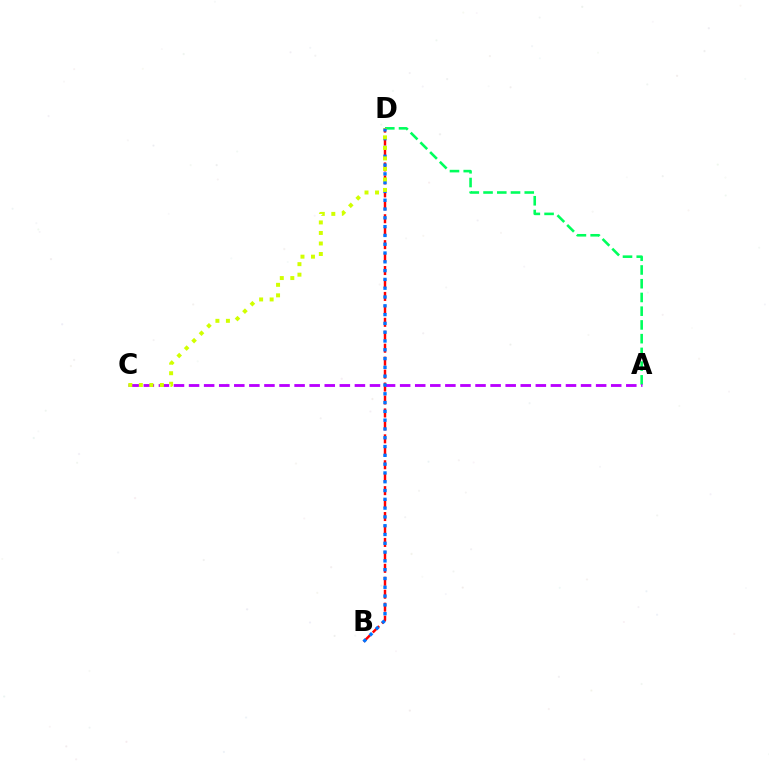{('A', 'D'): [{'color': '#00ff5c', 'line_style': 'dashed', 'thickness': 1.87}], ('B', 'D'): [{'color': '#ff0000', 'line_style': 'dashed', 'thickness': 1.76}, {'color': '#0074ff', 'line_style': 'dotted', 'thickness': 2.39}], ('A', 'C'): [{'color': '#b900ff', 'line_style': 'dashed', 'thickness': 2.05}], ('C', 'D'): [{'color': '#d1ff00', 'line_style': 'dotted', 'thickness': 2.86}]}